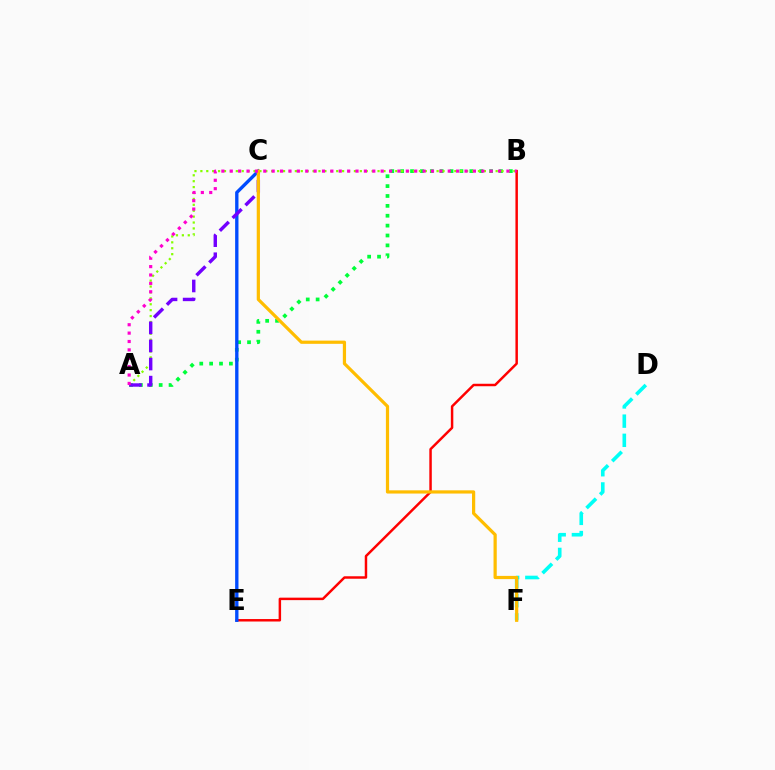{('A', 'B'): [{'color': '#00ff39', 'line_style': 'dotted', 'thickness': 2.68}, {'color': '#84ff00', 'line_style': 'dotted', 'thickness': 1.6}, {'color': '#ff00cf', 'line_style': 'dotted', 'thickness': 2.28}], ('B', 'E'): [{'color': '#ff0000', 'line_style': 'solid', 'thickness': 1.78}], ('D', 'F'): [{'color': '#00fff6', 'line_style': 'dashed', 'thickness': 2.61}], ('C', 'E'): [{'color': '#004bff', 'line_style': 'solid', 'thickness': 2.41}], ('A', 'C'): [{'color': '#7200ff', 'line_style': 'dashed', 'thickness': 2.46}], ('C', 'F'): [{'color': '#ffbd00', 'line_style': 'solid', 'thickness': 2.31}]}